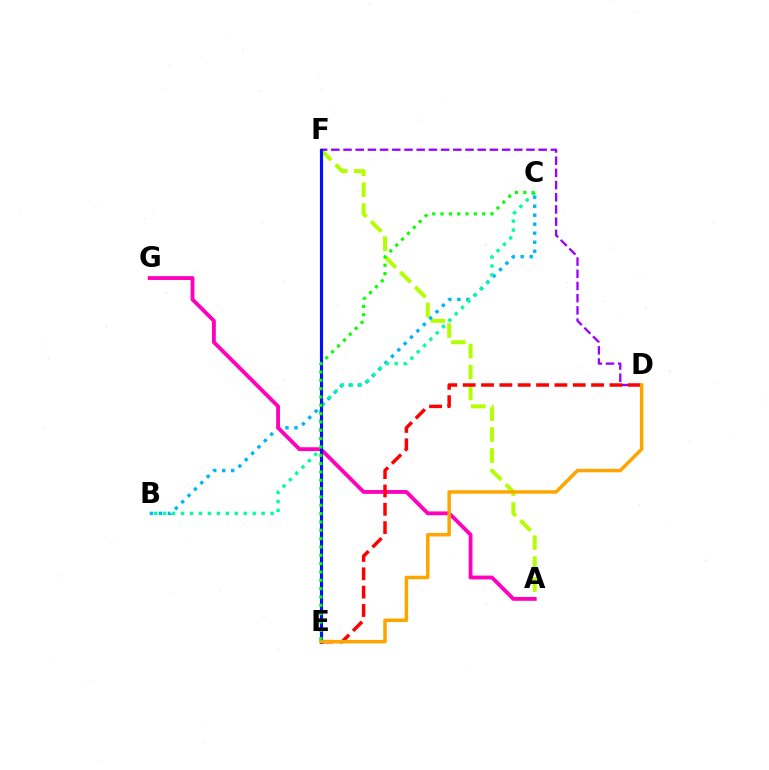{('A', 'F'): [{'color': '#b3ff00', 'line_style': 'dashed', 'thickness': 2.85}], ('D', 'F'): [{'color': '#9b00ff', 'line_style': 'dashed', 'thickness': 1.66}], ('B', 'C'): [{'color': '#00b5ff', 'line_style': 'dotted', 'thickness': 2.45}, {'color': '#00ff9d', 'line_style': 'dotted', 'thickness': 2.43}], ('A', 'G'): [{'color': '#ff00bd', 'line_style': 'solid', 'thickness': 2.76}], ('D', 'E'): [{'color': '#ff0000', 'line_style': 'dashed', 'thickness': 2.49}, {'color': '#ffa500', 'line_style': 'solid', 'thickness': 2.51}], ('E', 'F'): [{'color': '#0010ff', 'line_style': 'solid', 'thickness': 2.25}], ('C', 'E'): [{'color': '#08ff00', 'line_style': 'dotted', 'thickness': 2.26}]}